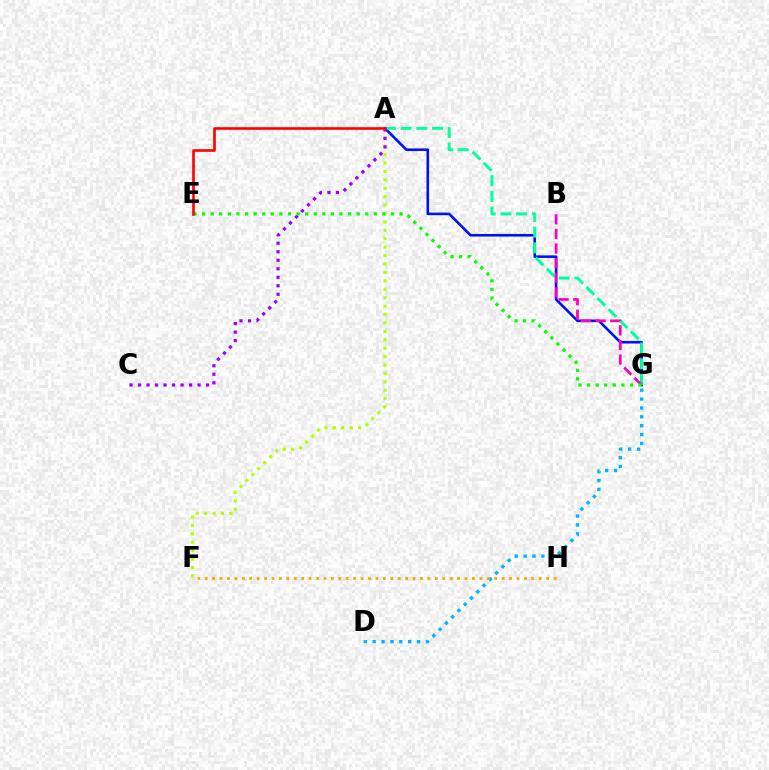{('A', 'F'): [{'color': '#b3ff00', 'line_style': 'dotted', 'thickness': 2.29}], ('A', 'G'): [{'color': '#0010ff', 'line_style': 'solid', 'thickness': 1.88}, {'color': '#00ff9d', 'line_style': 'dashed', 'thickness': 2.13}], ('D', 'G'): [{'color': '#00b5ff', 'line_style': 'dotted', 'thickness': 2.41}], ('A', 'C'): [{'color': '#9b00ff', 'line_style': 'dotted', 'thickness': 2.31}], ('B', 'G'): [{'color': '#ff00bd', 'line_style': 'dashed', 'thickness': 1.98}], ('E', 'G'): [{'color': '#08ff00', 'line_style': 'dotted', 'thickness': 2.33}], ('A', 'E'): [{'color': '#ff0000', 'line_style': 'solid', 'thickness': 1.89}], ('F', 'H'): [{'color': '#ffa500', 'line_style': 'dotted', 'thickness': 2.02}]}